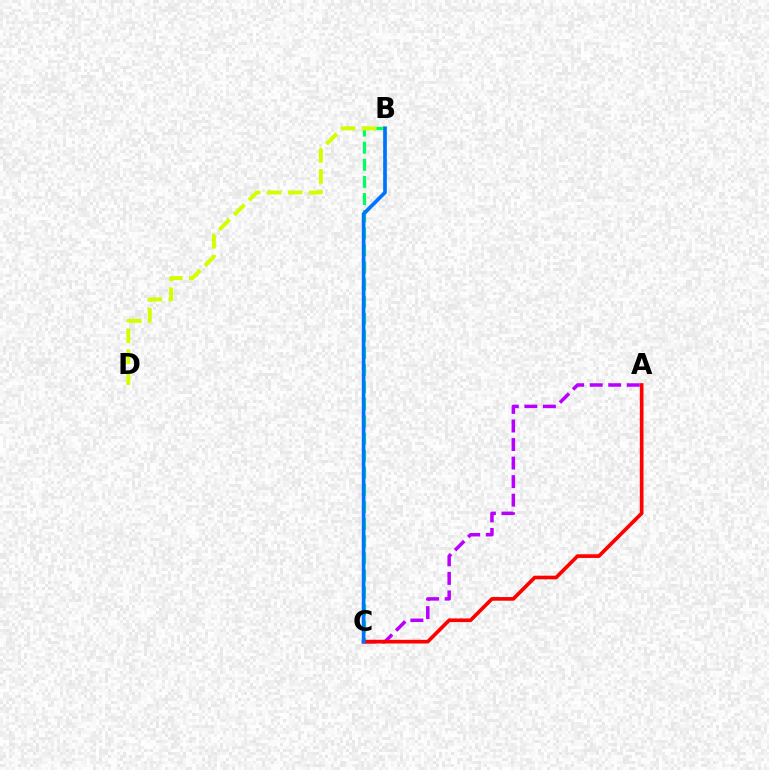{('A', 'C'): [{'color': '#b900ff', 'line_style': 'dashed', 'thickness': 2.52}, {'color': '#ff0000', 'line_style': 'solid', 'thickness': 2.64}], ('B', 'C'): [{'color': '#00ff5c', 'line_style': 'dashed', 'thickness': 2.32}, {'color': '#0074ff', 'line_style': 'solid', 'thickness': 2.65}], ('B', 'D'): [{'color': '#d1ff00', 'line_style': 'dashed', 'thickness': 2.85}]}